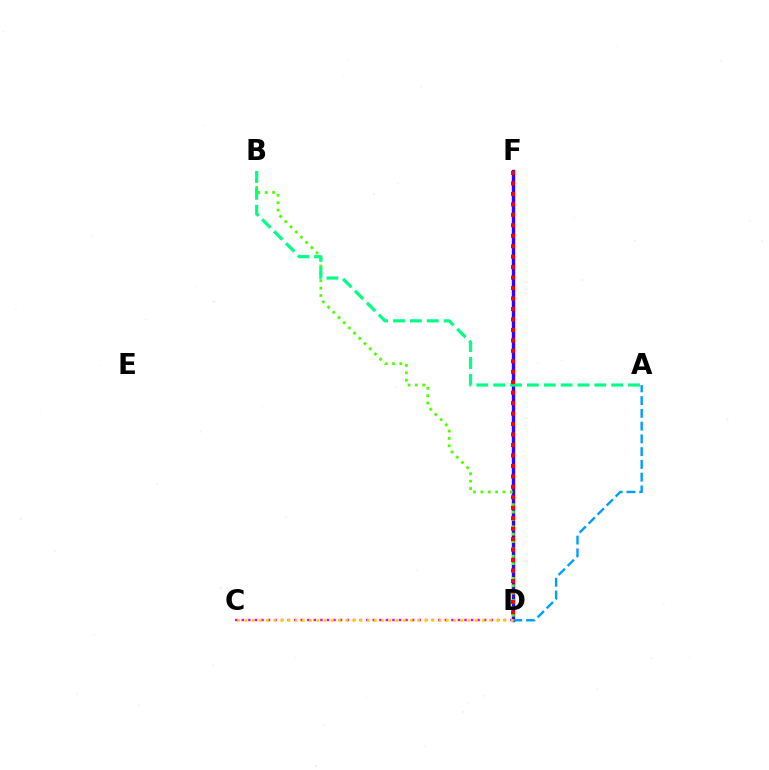{('D', 'F'): [{'color': '#3700ff', 'line_style': 'solid', 'thickness': 2.43}, {'color': '#ff0000', 'line_style': 'dotted', 'thickness': 2.84}], ('B', 'D'): [{'color': '#4fff00', 'line_style': 'dotted', 'thickness': 2.0}], ('C', 'D'): [{'color': '#ff00ed', 'line_style': 'dotted', 'thickness': 1.78}, {'color': '#ffd500', 'line_style': 'dotted', 'thickness': 1.96}], ('A', 'B'): [{'color': '#00ff86', 'line_style': 'dashed', 'thickness': 2.29}], ('A', 'D'): [{'color': '#009eff', 'line_style': 'dashed', 'thickness': 1.73}]}